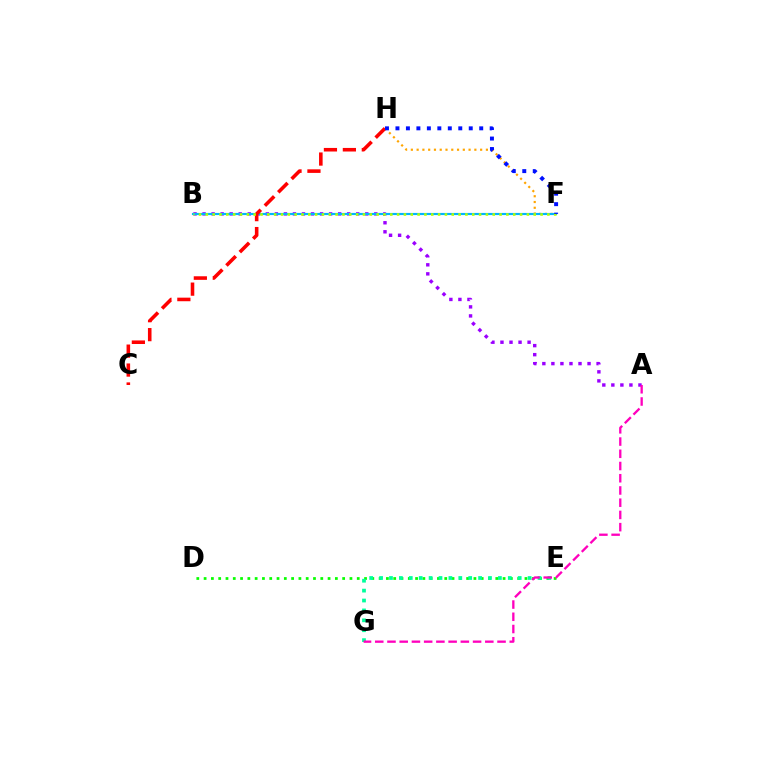{('D', 'E'): [{'color': '#08ff00', 'line_style': 'dotted', 'thickness': 1.98}], ('A', 'B'): [{'color': '#9b00ff', 'line_style': 'dotted', 'thickness': 2.46}], ('F', 'H'): [{'color': '#ffa500', 'line_style': 'dotted', 'thickness': 1.57}, {'color': '#0010ff', 'line_style': 'dotted', 'thickness': 2.85}], ('E', 'G'): [{'color': '#00ff9d', 'line_style': 'dotted', 'thickness': 2.69}], ('B', 'F'): [{'color': '#00b5ff', 'line_style': 'solid', 'thickness': 1.55}, {'color': '#b3ff00', 'line_style': 'dotted', 'thickness': 1.86}], ('C', 'H'): [{'color': '#ff0000', 'line_style': 'dashed', 'thickness': 2.57}], ('A', 'G'): [{'color': '#ff00bd', 'line_style': 'dashed', 'thickness': 1.66}]}